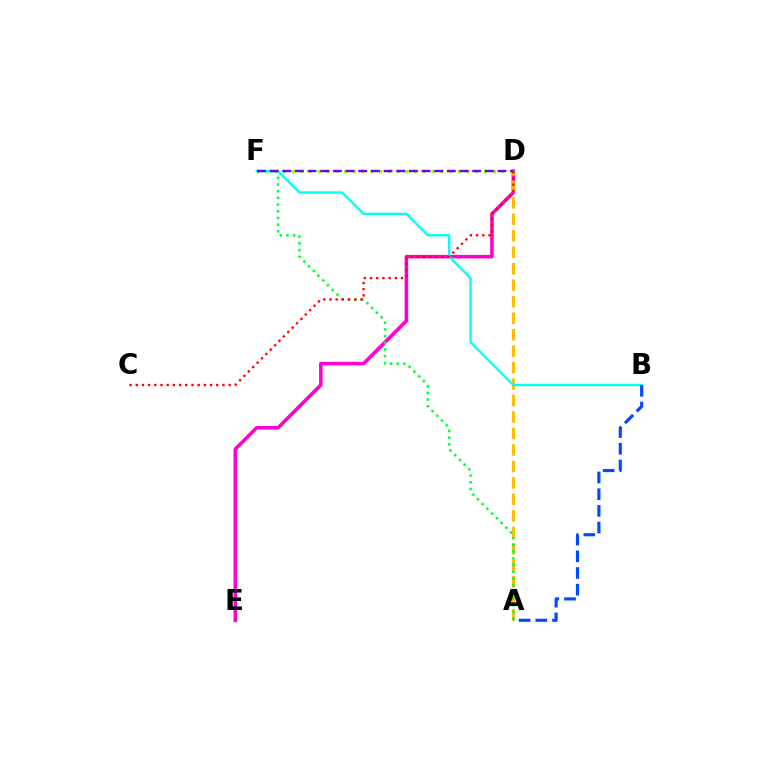{('D', 'E'): [{'color': '#ff00cf', 'line_style': 'solid', 'thickness': 2.56}], ('A', 'D'): [{'color': '#ffbd00', 'line_style': 'dashed', 'thickness': 2.24}], ('A', 'F'): [{'color': '#00ff39', 'line_style': 'dotted', 'thickness': 1.82}], ('D', 'F'): [{'color': '#84ff00', 'line_style': 'dotted', 'thickness': 2.38}, {'color': '#7200ff', 'line_style': 'dashed', 'thickness': 1.72}], ('B', 'F'): [{'color': '#00fff6', 'line_style': 'solid', 'thickness': 1.71}], ('A', 'B'): [{'color': '#004bff', 'line_style': 'dashed', 'thickness': 2.27}], ('C', 'D'): [{'color': '#ff0000', 'line_style': 'dotted', 'thickness': 1.68}]}